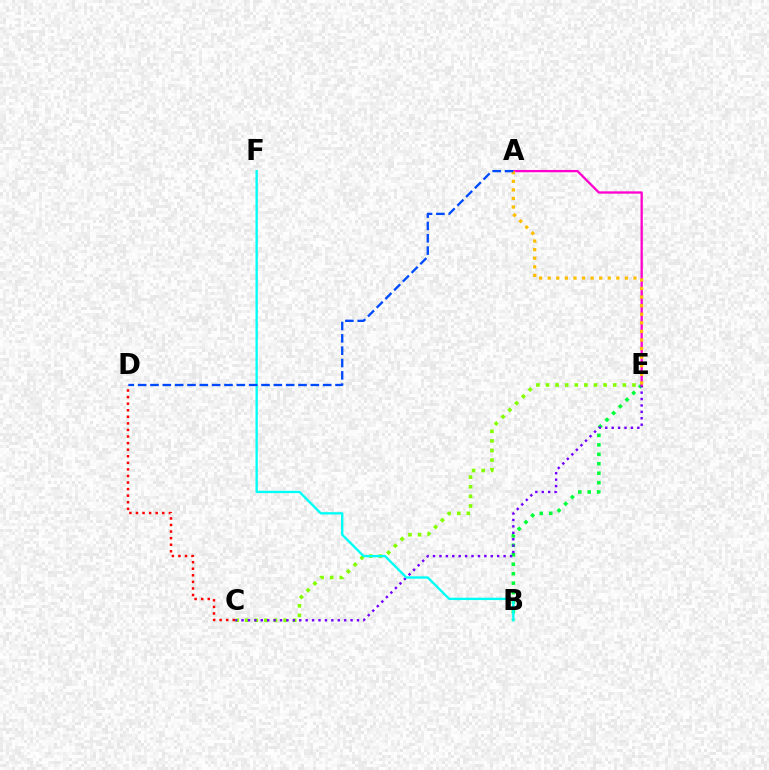{('C', 'D'): [{'color': '#ff0000', 'line_style': 'dotted', 'thickness': 1.79}], ('B', 'E'): [{'color': '#00ff39', 'line_style': 'dotted', 'thickness': 2.57}], ('C', 'E'): [{'color': '#84ff00', 'line_style': 'dotted', 'thickness': 2.61}, {'color': '#7200ff', 'line_style': 'dotted', 'thickness': 1.74}], ('A', 'E'): [{'color': '#ff00cf', 'line_style': 'solid', 'thickness': 1.66}, {'color': '#ffbd00', 'line_style': 'dotted', 'thickness': 2.33}], ('B', 'F'): [{'color': '#00fff6', 'line_style': 'solid', 'thickness': 1.69}], ('A', 'D'): [{'color': '#004bff', 'line_style': 'dashed', 'thickness': 1.68}]}